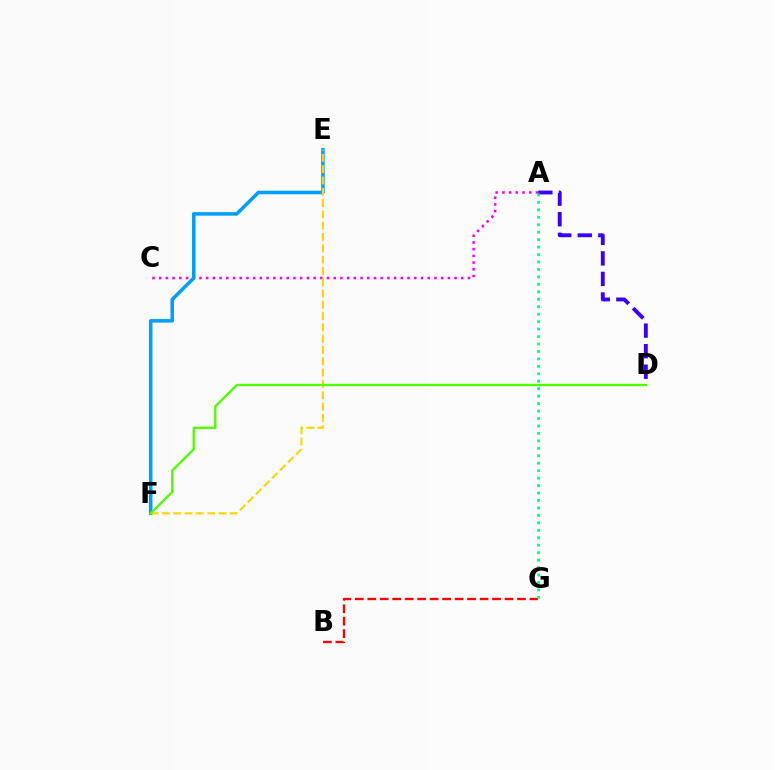{('A', 'C'): [{'color': '#ff00ed', 'line_style': 'dotted', 'thickness': 1.82}], ('A', 'D'): [{'color': '#3700ff', 'line_style': 'dashed', 'thickness': 2.79}], ('E', 'F'): [{'color': '#009eff', 'line_style': 'solid', 'thickness': 2.55}, {'color': '#ffd500', 'line_style': 'dashed', 'thickness': 1.54}], ('B', 'G'): [{'color': '#ff0000', 'line_style': 'dashed', 'thickness': 1.7}], ('D', 'F'): [{'color': '#4fff00', 'line_style': 'solid', 'thickness': 1.7}], ('A', 'G'): [{'color': '#00ff86', 'line_style': 'dotted', 'thickness': 2.03}]}